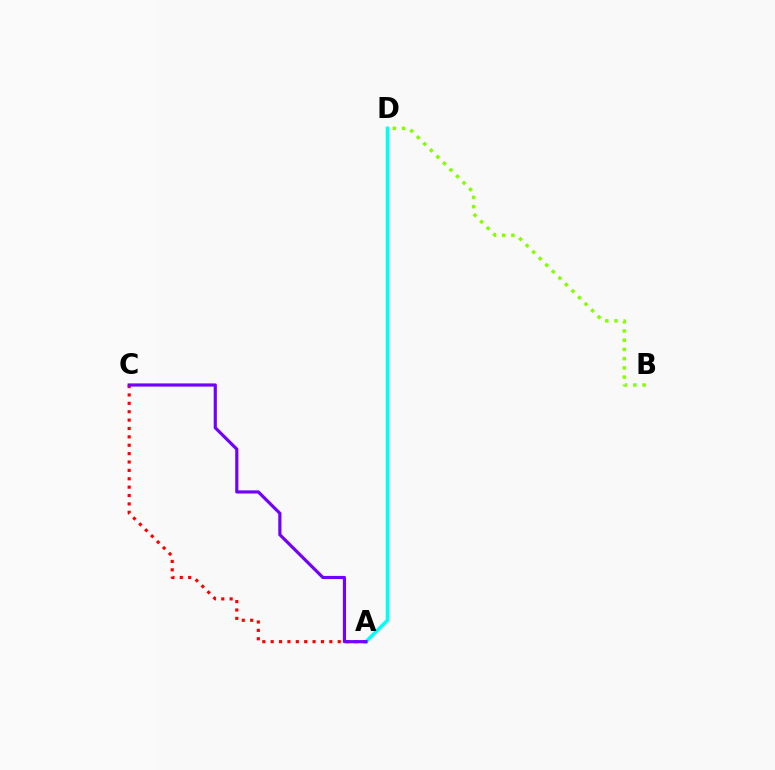{('A', 'C'): [{'color': '#ff0000', 'line_style': 'dotted', 'thickness': 2.28}, {'color': '#7200ff', 'line_style': 'solid', 'thickness': 2.28}], ('B', 'D'): [{'color': '#84ff00', 'line_style': 'dotted', 'thickness': 2.51}], ('A', 'D'): [{'color': '#00fff6', 'line_style': 'solid', 'thickness': 2.57}]}